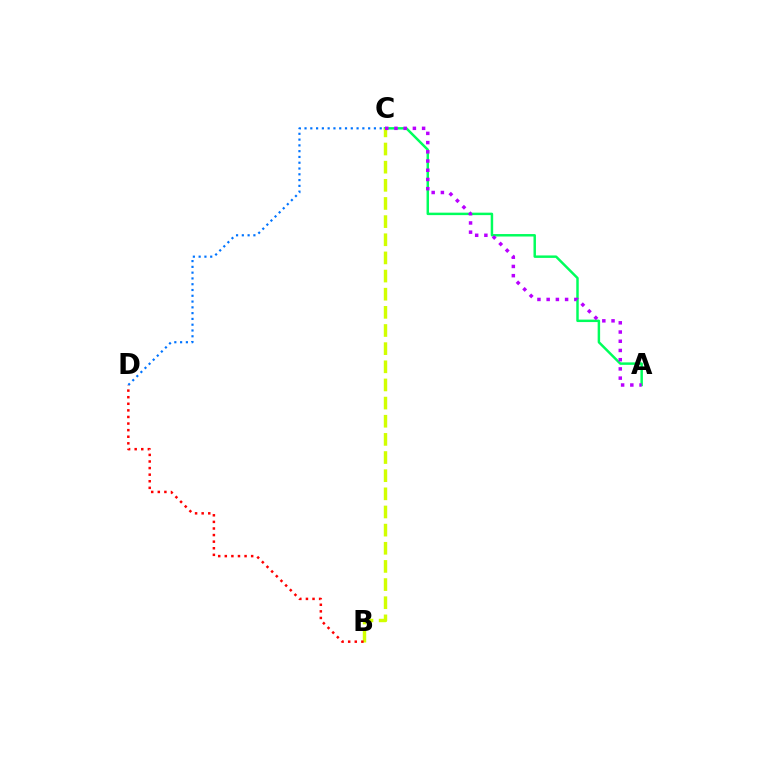{('A', 'C'): [{'color': '#00ff5c', 'line_style': 'solid', 'thickness': 1.77}, {'color': '#b900ff', 'line_style': 'dotted', 'thickness': 2.5}], ('C', 'D'): [{'color': '#0074ff', 'line_style': 'dotted', 'thickness': 1.57}], ('B', 'C'): [{'color': '#d1ff00', 'line_style': 'dashed', 'thickness': 2.47}], ('B', 'D'): [{'color': '#ff0000', 'line_style': 'dotted', 'thickness': 1.79}]}